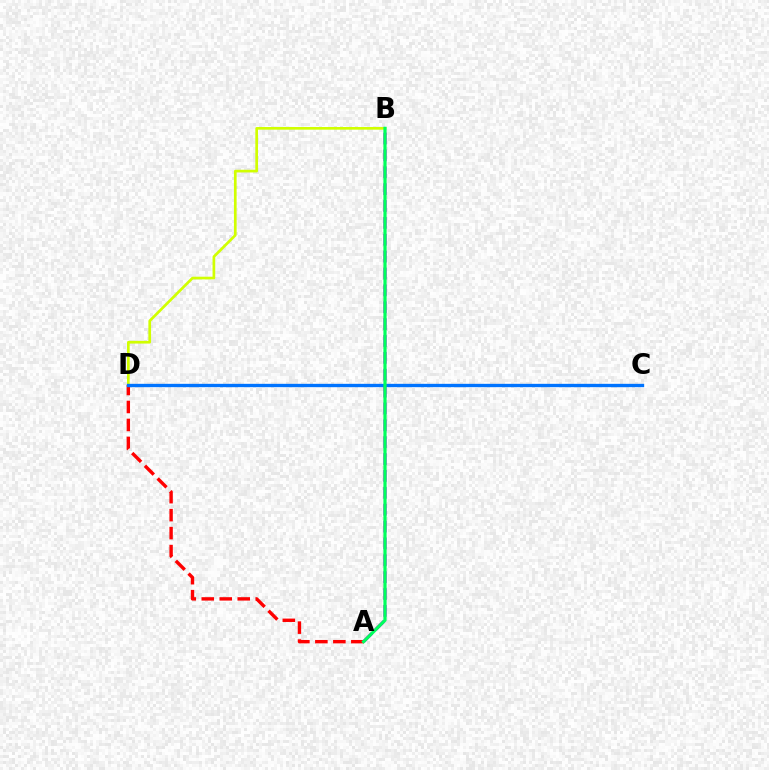{('A', 'D'): [{'color': '#ff0000', 'line_style': 'dashed', 'thickness': 2.44}], ('B', 'D'): [{'color': '#d1ff00', 'line_style': 'solid', 'thickness': 1.93}], ('A', 'B'): [{'color': '#b900ff', 'line_style': 'dashed', 'thickness': 2.29}, {'color': '#00ff5c', 'line_style': 'solid', 'thickness': 2.29}], ('C', 'D'): [{'color': '#0074ff', 'line_style': 'solid', 'thickness': 2.41}]}